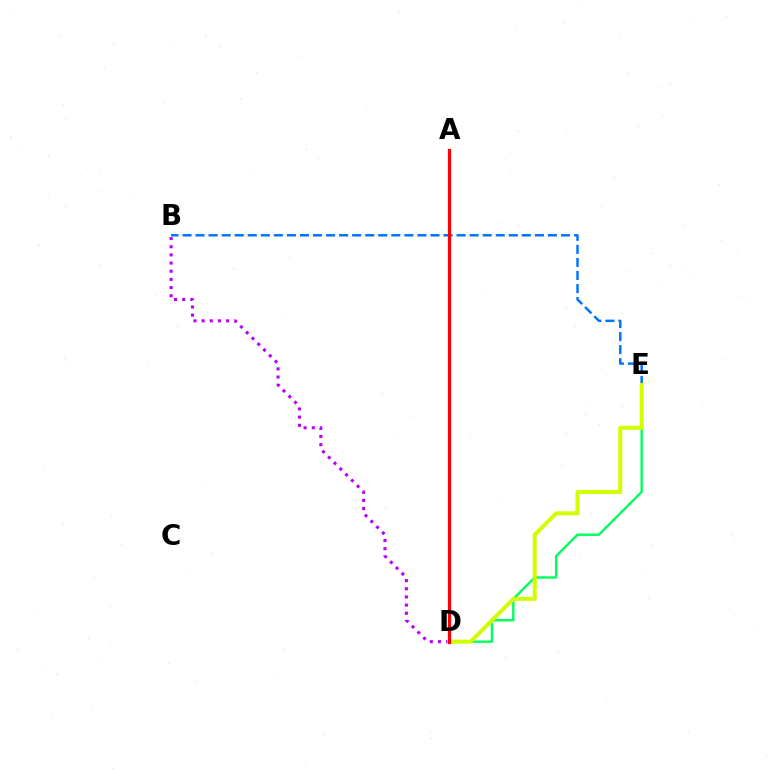{('D', 'E'): [{'color': '#00ff5c', 'line_style': 'solid', 'thickness': 1.72}, {'color': '#d1ff00', 'line_style': 'solid', 'thickness': 2.88}], ('B', 'E'): [{'color': '#0074ff', 'line_style': 'dashed', 'thickness': 1.77}], ('B', 'D'): [{'color': '#b900ff', 'line_style': 'dotted', 'thickness': 2.22}], ('A', 'D'): [{'color': '#ff0000', 'line_style': 'solid', 'thickness': 2.3}]}